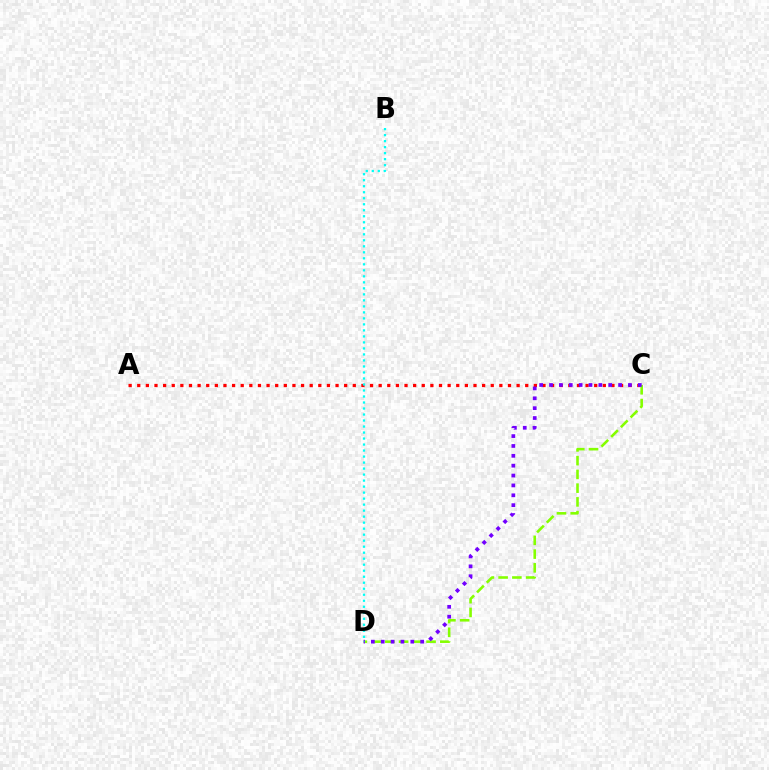{('A', 'C'): [{'color': '#ff0000', 'line_style': 'dotted', 'thickness': 2.34}], ('C', 'D'): [{'color': '#84ff00', 'line_style': 'dashed', 'thickness': 1.87}, {'color': '#7200ff', 'line_style': 'dotted', 'thickness': 2.68}], ('B', 'D'): [{'color': '#00fff6', 'line_style': 'dotted', 'thickness': 1.63}]}